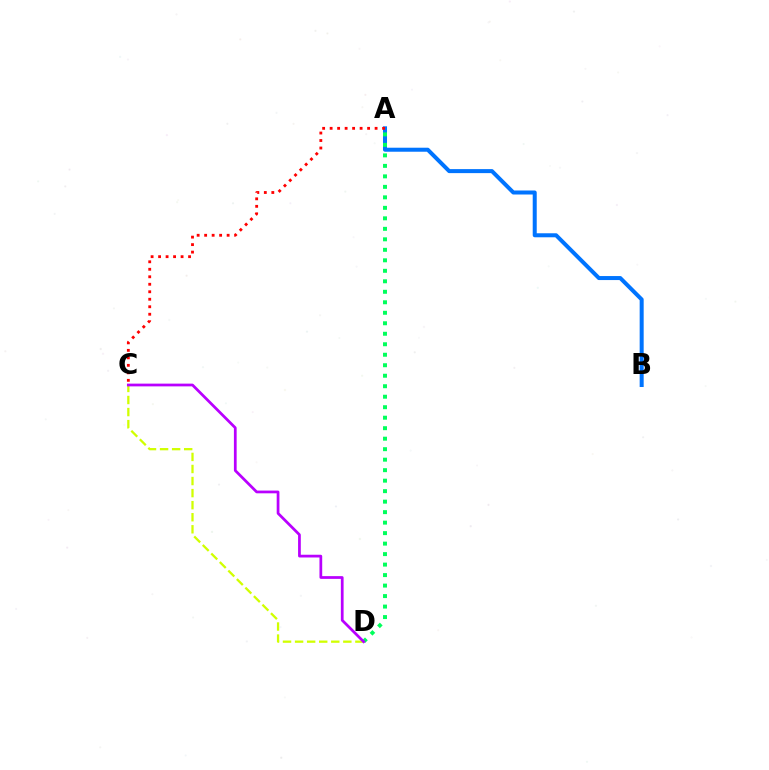{('A', 'B'): [{'color': '#0074ff', 'line_style': 'solid', 'thickness': 2.89}], ('A', 'C'): [{'color': '#ff0000', 'line_style': 'dotted', 'thickness': 2.04}], ('C', 'D'): [{'color': '#d1ff00', 'line_style': 'dashed', 'thickness': 1.64}, {'color': '#b900ff', 'line_style': 'solid', 'thickness': 1.97}], ('A', 'D'): [{'color': '#00ff5c', 'line_style': 'dotted', 'thickness': 2.85}]}